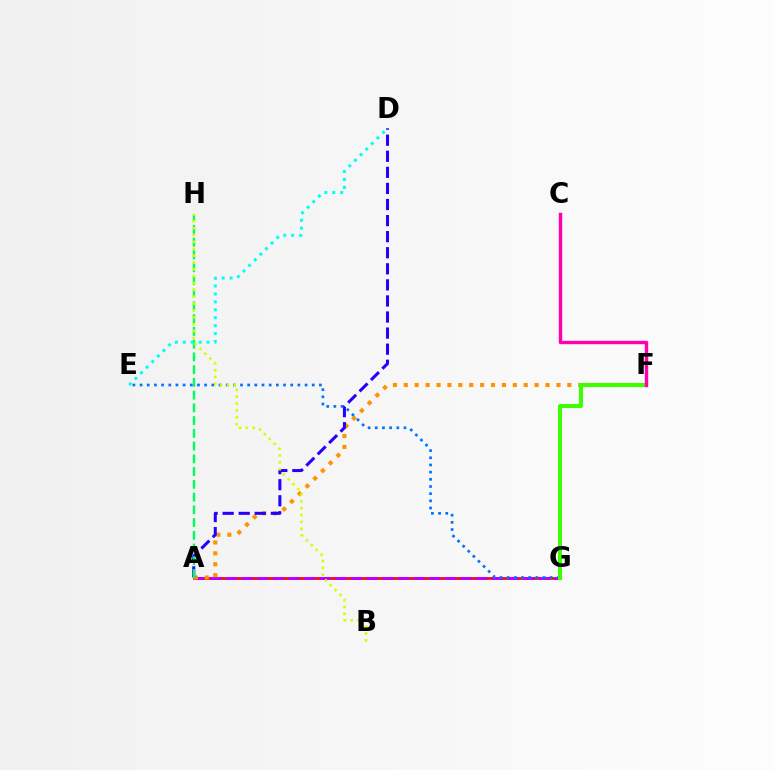{('A', 'G'): [{'color': '#ff0000', 'line_style': 'solid', 'thickness': 1.94}, {'color': '#b900ff', 'line_style': 'dashed', 'thickness': 2.13}], ('A', 'F'): [{'color': '#ff9400', 'line_style': 'dotted', 'thickness': 2.96}], ('A', 'D'): [{'color': '#2500ff', 'line_style': 'dashed', 'thickness': 2.18}], ('A', 'H'): [{'color': '#00ff5c', 'line_style': 'dashed', 'thickness': 1.73}], ('E', 'G'): [{'color': '#0074ff', 'line_style': 'dotted', 'thickness': 1.95}], ('B', 'H'): [{'color': '#d1ff00', 'line_style': 'dotted', 'thickness': 1.86}], ('F', 'G'): [{'color': '#3dff00', 'line_style': 'solid', 'thickness': 2.91}], ('D', 'E'): [{'color': '#00fff6', 'line_style': 'dotted', 'thickness': 2.15}], ('C', 'F'): [{'color': '#ff00ac', 'line_style': 'solid', 'thickness': 2.46}]}